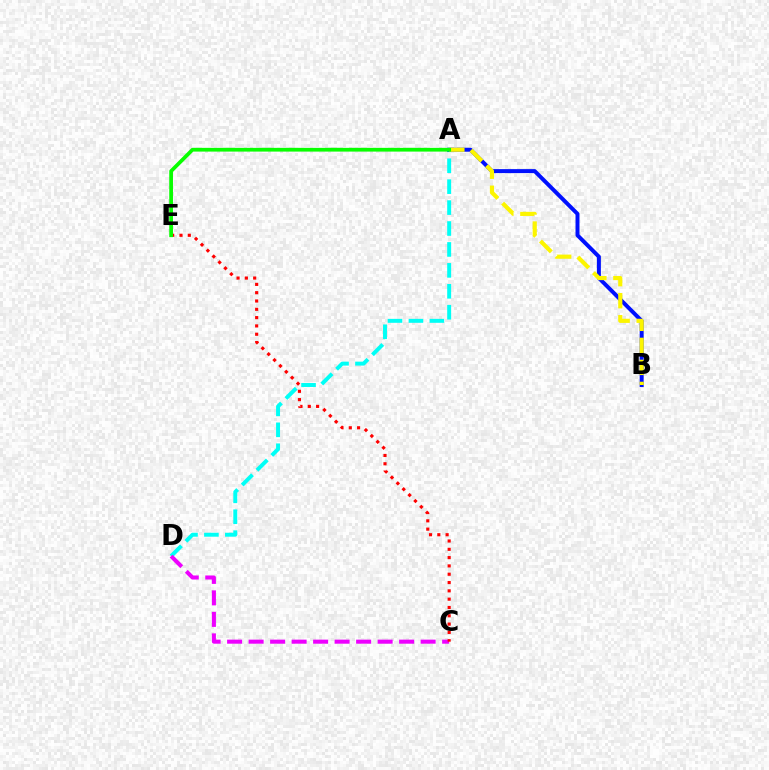{('A', 'D'): [{'color': '#00fff6', 'line_style': 'dashed', 'thickness': 2.84}], ('C', 'D'): [{'color': '#ee00ff', 'line_style': 'dashed', 'thickness': 2.92}], ('A', 'B'): [{'color': '#0010ff', 'line_style': 'solid', 'thickness': 2.86}, {'color': '#fcf500', 'line_style': 'dashed', 'thickness': 2.99}], ('C', 'E'): [{'color': '#ff0000', 'line_style': 'dotted', 'thickness': 2.26}], ('A', 'E'): [{'color': '#08ff00', 'line_style': 'solid', 'thickness': 2.69}]}